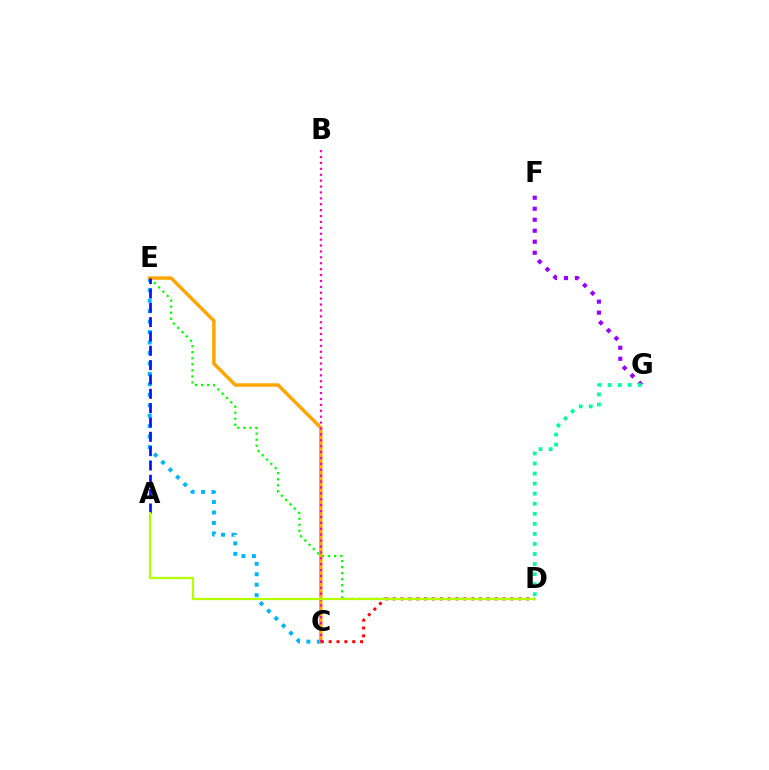{('D', 'E'): [{'color': '#08ff00', 'line_style': 'dotted', 'thickness': 1.64}], ('F', 'G'): [{'color': '#9b00ff', 'line_style': 'dotted', 'thickness': 2.99}], ('C', 'E'): [{'color': '#00b5ff', 'line_style': 'dotted', 'thickness': 2.84}, {'color': '#ffa500', 'line_style': 'solid', 'thickness': 2.48}], ('B', 'C'): [{'color': '#ff00bd', 'line_style': 'dotted', 'thickness': 1.6}], ('A', 'E'): [{'color': '#0010ff', 'line_style': 'dashed', 'thickness': 1.95}], ('C', 'D'): [{'color': '#ff0000', 'line_style': 'dotted', 'thickness': 2.13}], ('A', 'D'): [{'color': '#b3ff00', 'line_style': 'solid', 'thickness': 1.6}], ('D', 'G'): [{'color': '#00ff9d', 'line_style': 'dotted', 'thickness': 2.73}]}